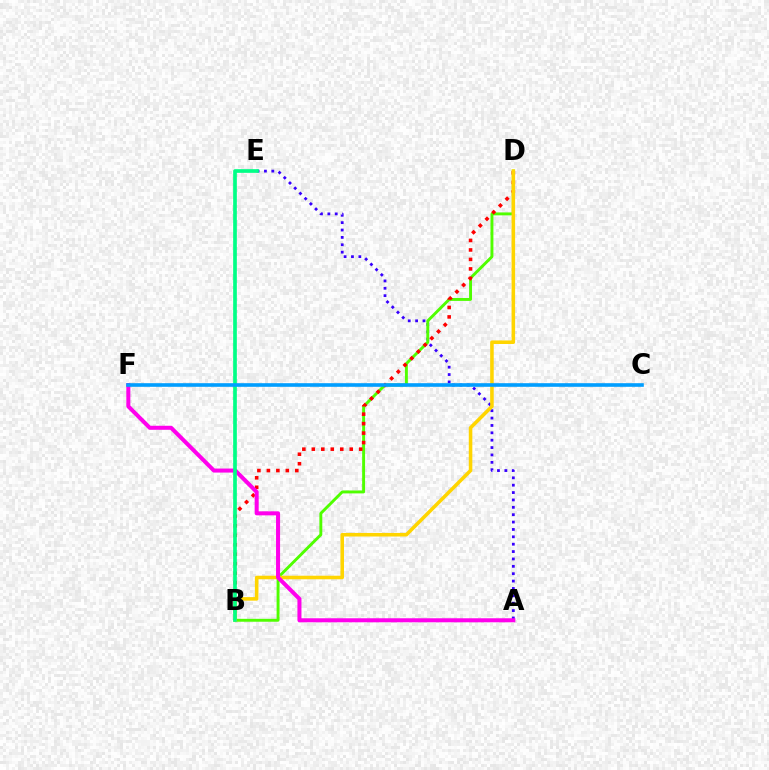{('A', 'E'): [{'color': '#3700ff', 'line_style': 'dotted', 'thickness': 2.0}], ('B', 'D'): [{'color': '#4fff00', 'line_style': 'solid', 'thickness': 2.09}, {'color': '#ff0000', 'line_style': 'dotted', 'thickness': 2.57}, {'color': '#ffd500', 'line_style': 'solid', 'thickness': 2.56}], ('A', 'F'): [{'color': '#ff00ed', 'line_style': 'solid', 'thickness': 2.9}], ('B', 'E'): [{'color': '#00ff86', 'line_style': 'solid', 'thickness': 2.65}], ('C', 'F'): [{'color': '#009eff', 'line_style': 'solid', 'thickness': 2.61}]}